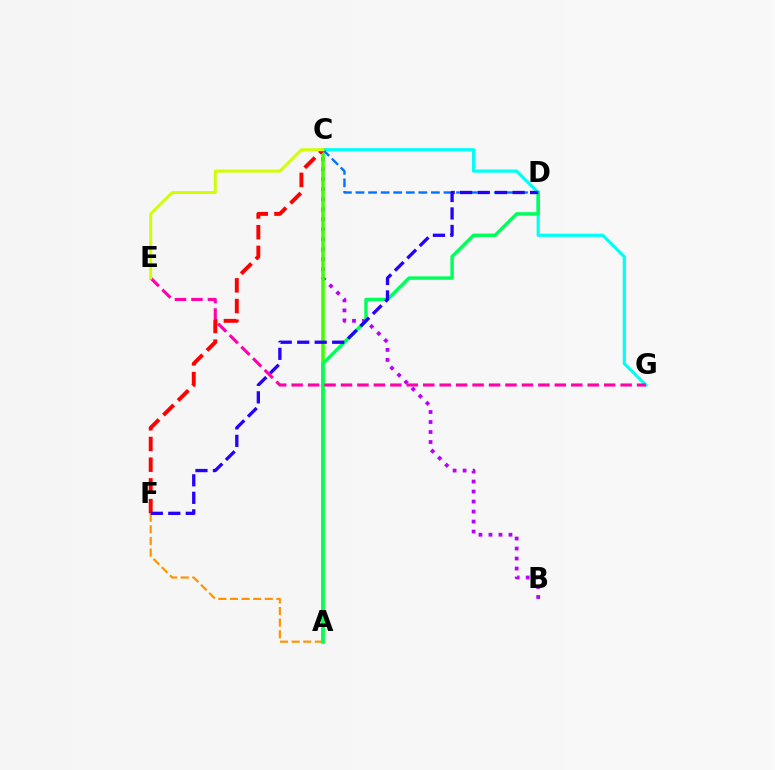{('A', 'F'): [{'color': '#ff9400', 'line_style': 'dashed', 'thickness': 1.58}], ('B', 'C'): [{'color': '#b900ff', 'line_style': 'dotted', 'thickness': 2.72}], ('C', 'G'): [{'color': '#00fff6', 'line_style': 'solid', 'thickness': 2.29}], ('A', 'C'): [{'color': '#3dff00', 'line_style': 'solid', 'thickness': 2.53}], ('A', 'D'): [{'color': '#00ff5c', 'line_style': 'solid', 'thickness': 2.47}], ('C', 'F'): [{'color': '#ff0000', 'line_style': 'dashed', 'thickness': 2.81}], ('C', 'D'): [{'color': '#0074ff', 'line_style': 'dashed', 'thickness': 1.71}], ('D', 'F'): [{'color': '#2500ff', 'line_style': 'dashed', 'thickness': 2.38}], ('E', 'G'): [{'color': '#ff00ac', 'line_style': 'dashed', 'thickness': 2.23}], ('C', 'E'): [{'color': '#d1ff00', 'line_style': 'solid', 'thickness': 2.12}]}